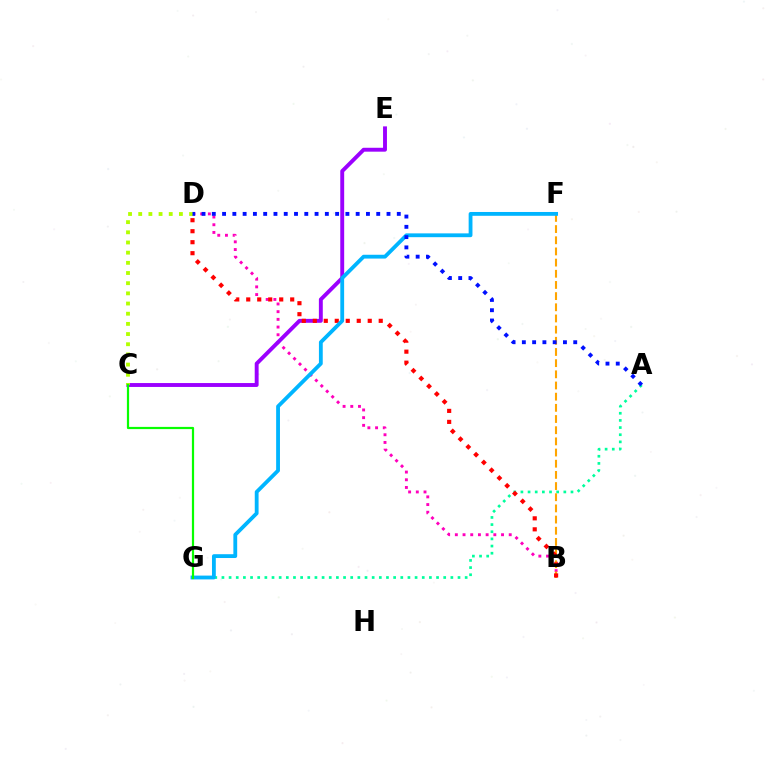{('B', 'D'): [{'color': '#ff00bd', 'line_style': 'dotted', 'thickness': 2.09}, {'color': '#ff0000', 'line_style': 'dotted', 'thickness': 2.99}], ('A', 'G'): [{'color': '#00ff9d', 'line_style': 'dotted', 'thickness': 1.94}], ('B', 'F'): [{'color': '#ffa500', 'line_style': 'dashed', 'thickness': 1.52}], ('C', 'E'): [{'color': '#9b00ff', 'line_style': 'solid', 'thickness': 2.81}], ('C', 'D'): [{'color': '#b3ff00', 'line_style': 'dotted', 'thickness': 2.76}], ('F', 'G'): [{'color': '#00b5ff', 'line_style': 'solid', 'thickness': 2.75}], ('C', 'G'): [{'color': '#08ff00', 'line_style': 'solid', 'thickness': 1.59}], ('A', 'D'): [{'color': '#0010ff', 'line_style': 'dotted', 'thickness': 2.79}]}